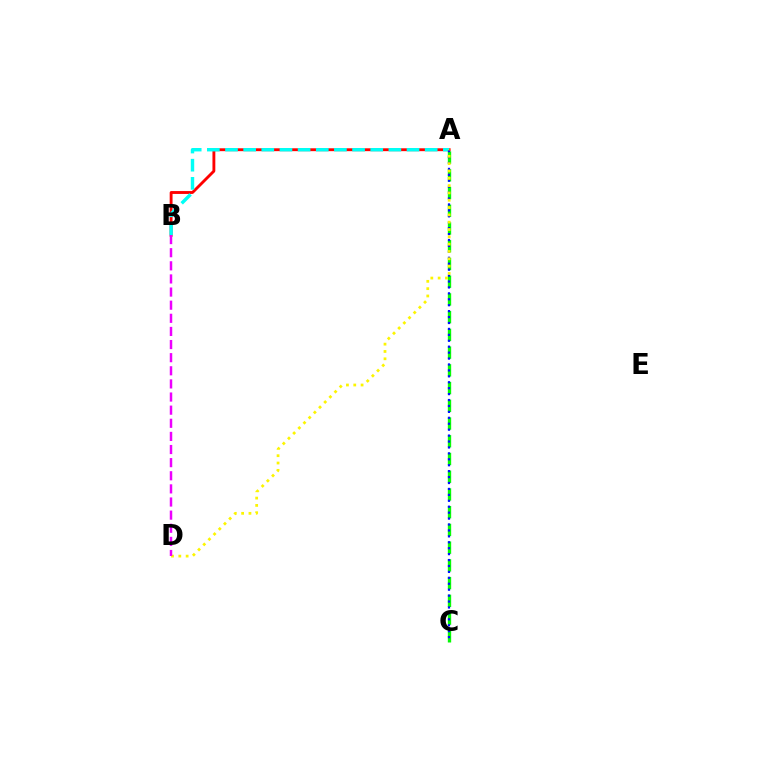{('A', 'C'): [{'color': '#08ff00', 'line_style': 'dashed', 'thickness': 2.41}, {'color': '#0010ff', 'line_style': 'dotted', 'thickness': 1.61}], ('A', 'B'): [{'color': '#ff0000', 'line_style': 'solid', 'thickness': 2.06}, {'color': '#00fff6', 'line_style': 'dashed', 'thickness': 2.47}], ('A', 'D'): [{'color': '#fcf500', 'line_style': 'dotted', 'thickness': 1.99}], ('B', 'D'): [{'color': '#ee00ff', 'line_style': 'dashed', 'thickness': 1.78}]}